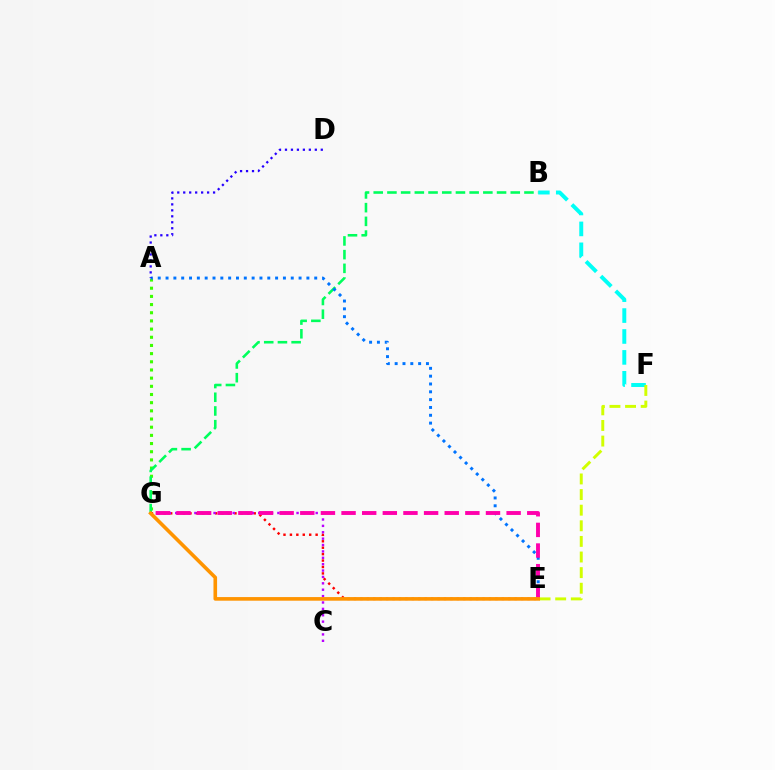{('B', 'F'): [{'color': '#00fff6', 'line_style': 'dashed', 'thickness': 2.84}], ('A', 'G'): [{'color': '#3dff00', 'line_style': 'dotted', 'thickness': 2.22}], ('E', 'G'): [{'color': '#ff0000', 'line_style': 'dotted', 'thickness': 1.75}, {'color': '#ff00ac', 'line_style': 'dashed', 'thickness': 2.8}, {'color': '#ff9400', 'line_style': 'solid', 'thickness': 2.61}], ('C', 'G'): [{'color': '#b900ff', 'line_style': 'dotted', 'thickness': 1.73}], ('B', 'G'): [{'color': '#00ff5c', 'line_style': 'dashed', 'thickness': 1.86}], ('E', 'F'): [{'color': '#d1ff00', 'line_style': 'dashed', 'thickness': 2.12}], ('A', 'E'): [{'color': '#0074ff', 'line_style': 'dotted', 'thickness': 2.13}], ('A', 'D'): [{'color': '#2500ff', 'line_style': 'dotted', 'thickness': 1.62}]}